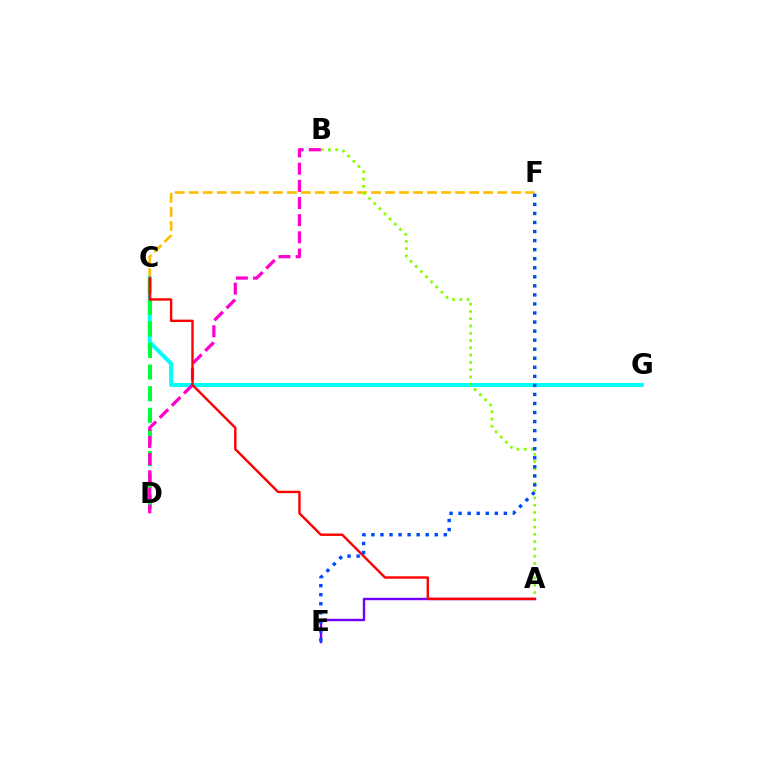{('C', 'F'): [{'color': '#ffbd00', 'line_style': 'dashed', 'thickness': 1.9}], ('C', 'G'): [{'color': '#00fff6', 'line_style': 'solid', 'thickness': 2.9}], ('C', 'D'): [{'color': '#00ff39', 'line_style': 'dashed', 'thickness': 2.94}], ('A', 'B'): [{'color': '#84ff00', 'line_style': 'dotted', 'thickness': 1.98}], ('B', 'D'): [{'color': '#ff00cf', 'line_style': 'dashed', 'thickness': 2.33}], ('A', 'E'): [{'color': '#7200ff', 'line_style': 'solid', 'thickness': 1.74}], ('A', 'C'): [{'color': '#ff0000', 'line_style': 'solid', 'thickness': 1.73}], ('E', 'F'): [{'color': '#004bff', 'line_style': 'dotted', 'thickness': 2.46}]}